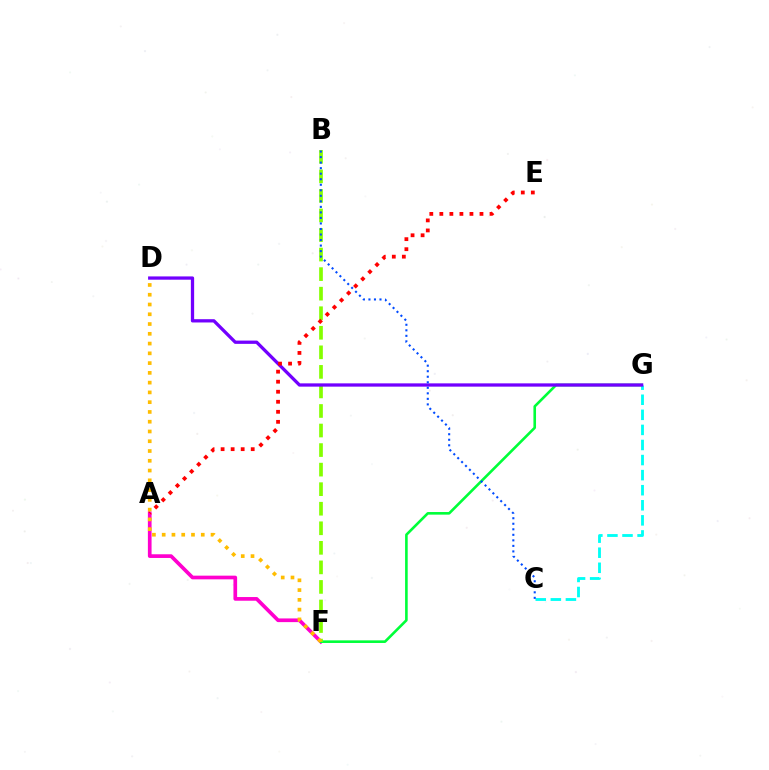{('A', 'F'): [{'color': '#ff00cf', 'line_style': 'solid', 'thickness': 2.66}], ('F', 'G'): [{'color': '#00ff39', 'line_style': 'solid', 'thickness': 1.88}], ('B', 'F'): [{'color': '#84ff00', 'line_style': 'dashed', 'thickness': 2.66}], ('C', 'G'): [{'color': '#00fff6', 'line_style': 'dashed', 'thickness': 2.05}], ('D', 'F'): [{'color': '#ffbd00', 'line_style': 'dotted', 'thickness': 2.65}], ('D', 'G'): [{'color': '#7200ff', 'line_style': 'solid', 'thickness': 2.36}], ('B', 'C'): [{'color': '#004bff', 'line_style': 'dotted', 'thickness': 1.5}], ('A', 'E'): [{'color': '#ff0000', 'line_style': 'dotted', 'thickness': 2.73}]}